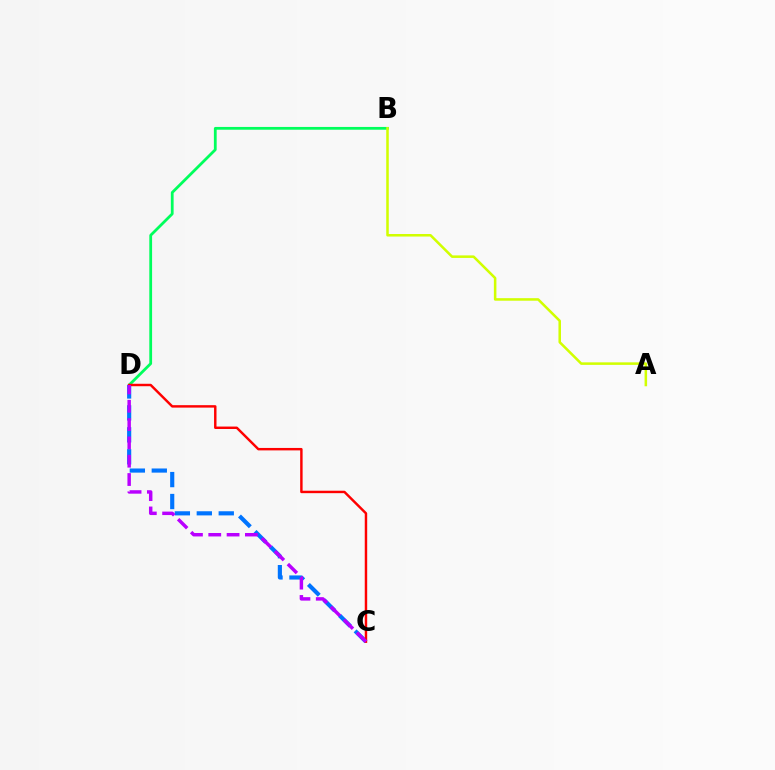{('B', 'D'): [{'color': '#00ff5c', 'line_style': 'solid', 'thickness': 2.0}], ('A', 'B'): [{'color': '#d1ff00', 'line_style': 'solid', 'thickness': 1.82}], ('C', 'D'): [{'color': '#0074ff', 'line_style': 'dashed', 'thickness': 2.98}, {'color': '#ff0000', 'line_style': 'solid', 'thickness': 1.76}, {'color': '#b900ff', 'line_style': 'dashed', 'thickness': 2.49}]}